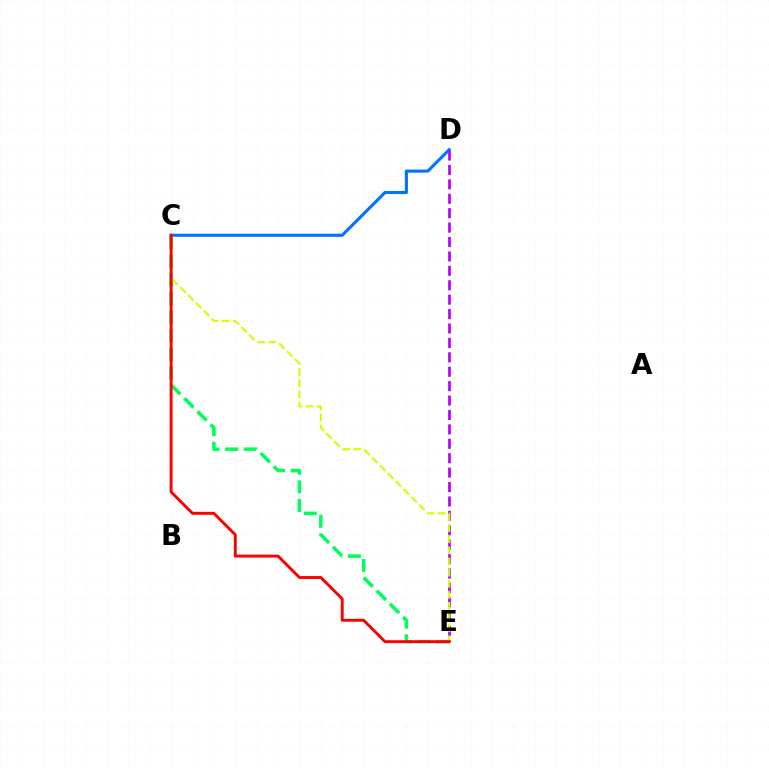{('C', 'D'): [{'color': '#0074ff', 'line_style': 'solid', 'thickness': 2.23}], ('C', 'E'): [{'color': '#00ff5c', 'line_style': 'dashed', 'thickness': 2.53}, {'color': '#d1ff00', 'line_style': 'dashed', 'thickness': 1.51}, {'color': '#ff0000', 'line_style': 'solid', 'thickness': 2.11}], ('D', 'E'): [{'color': '#b900ff', 'line_style': 'dashed', 'thickness': 1.96}]}